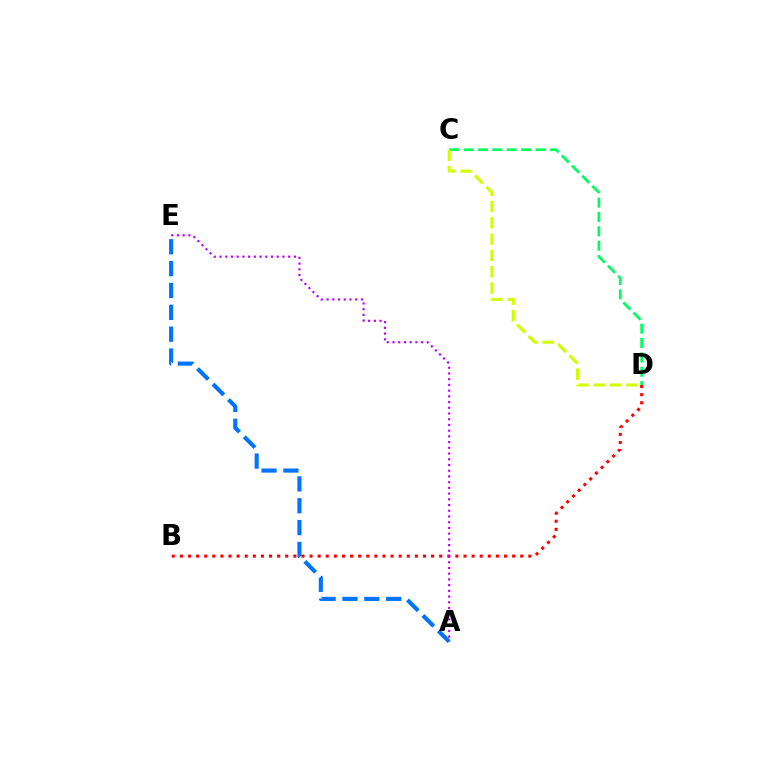{('B', 'D'): [{'color': '#ff0000', 'line_style': 'dotted', 'thickness': 2.2}], ('A', 'E'): [{'color': '#0074ff', 'line_style': 'dashed', 'thickness': 2.97}, {'color': '#b900ff', 'line_style': 'dotted', 'thickness': 1.55}], ('C', 'D'): [{'color': '#00ff5c', 'line_style': 'dashed', 'thickness': 1.95}, {'color': '#d1ff00', 'line_style': 'dashed', 'thickness': 2.21}]}